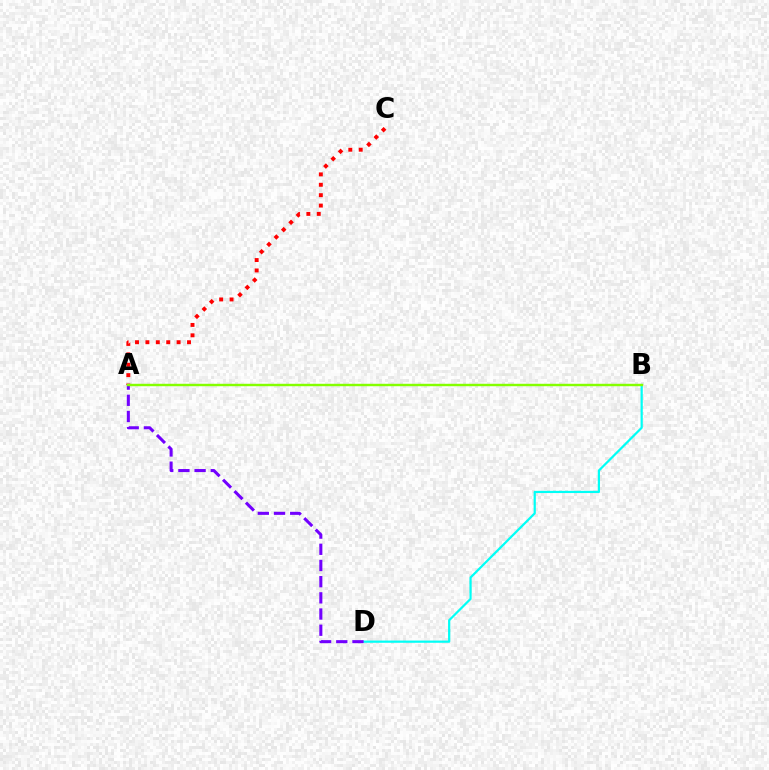{('A', 'C'): [{'color': '#ff0000', 'line_style': 'dotted', 'thickness': 2.83}], ('B', 'D'): [{'color': '#00fff6', 'line_style': 'solid', 'thickness': 1.59}], ('A', 'D'): [{'color': '#7200ff', 'line_style': 'dashed', 'thickness': 2.2}], ('A', 'B'): [{'color': '#84ff00', 'line_style': 'solid', 'thickness': 1.75}]}